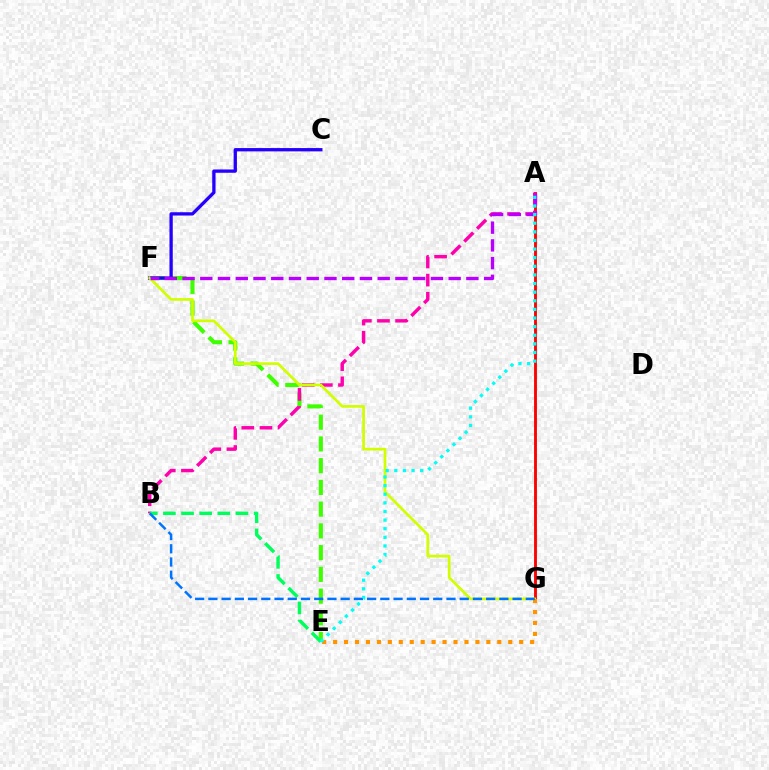{('E', 'F'): [{'color': '#3dff00', 'line_style': 'dashed', 'thickness': 2.95}], ('C', 'F'): [{'color': '#2500ff', 'line_style': 'solid', 'thickness': 2.38}], ('A', 'G'): [{'color': '#ff0000', 'line_style': 'solid', 'thickness': 2.07}], ('A', 'B'): [{'color': '#ff00ac', 'line_style': 'dashed', 'thickness': 2.46}], ('F', 'G'): [{'color': '#d1ff00', 'line_style': 'solid', 'thickness': 1.94}], ('E', 'G'): [{'color': '#ff9400', 'line_style': 'dotted', 'thickness': 2.97}], ('B', 'E'): [{'color': '#00ff5c', 'line_style': 'dashed', 'thickness': 2.46}], ('B', 'G'): [{'color': '#0074ff', 'line_style': 'dashed', 'thickness': 1.8}], ('A', 'F'): [{'color': '#b900ff', 'line_style': 'dashed', 'thickness': 2.41}], ('A', 'E'): [{'color': '#00fff6', 'line_style': 'dotted', 'thickness': 2.34}]}